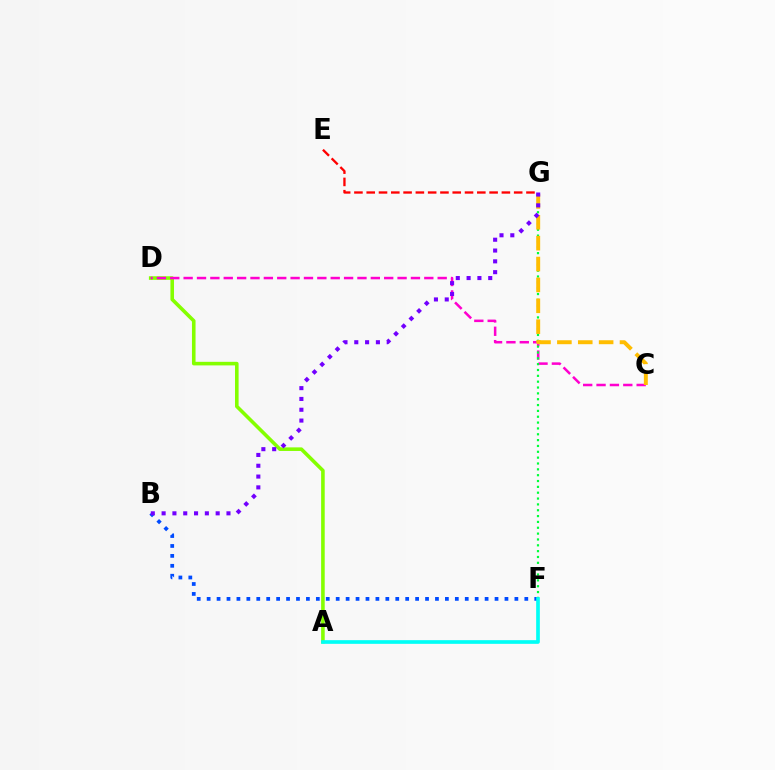{('B', 'F'): [{'color': '#004bff', 'line_style': 'dotted', 'thickness': 2.7}], ('A', 'D'): [{'color': '#84ff00', 'line_style': 'solid', 'thickness': 2.58}], ('C', 'D'): [{'color': '#ff00cf', 'line_style': 'dashed', 'thickness': 1.82}], ('F', 'G'): [{'color': '#00ff39', 'line_style': 'dotted', 'thickness': 1.59}], ('C', 'G'): [{'color': '#ffbd00', 'line_style': 'dashed', 'thickness': 2.84}], ('E', 'G'): [{'color': '#ff0000', 'line_style': 'dashed', 'thickness': 1.67}], ('B', 'G'): [{'color': '#7200ff', 'line_style': 'dotted', 'thickness': 2.94}], ('A', 'F'): [{'color': '#00fff6', 'line_style': 'solid', 'thickness': 2.64}]}